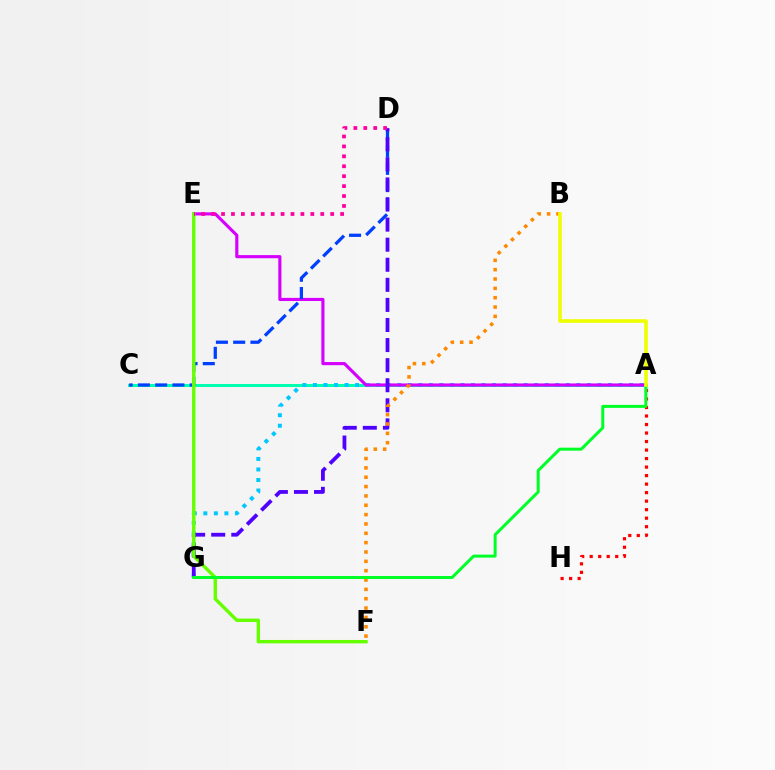{('A', 'C'): [{'color': '#00ffaf', 'line_style': 'solid', 'thickness': 2.16}], ('A', 'G'): [{'color': '#00c7ff', 'line_style': 'dotted', 'thickness': 2.86}, {'color': '#00ff27', 'line_style': 'solid', 'thickness': 2.16}], ('A', 'E'): [{'color': '#d600ff', 'line_style': 'solid', 'thickness': 2.25}], ('C', 'D'): [{'color': '#003fff', 'line_style': 'dashed', 'thickness': 2.34}], ('A', 'H'): [{'color': '#ff0000', 'line_style': 'dotted', 'thickness': 2.31}], ('D', 'G'): [{'color': '#4f00ff', 'line_style': 'dashed', 'thickness': 2.73}], ('E', 'F'): [{'color': '#66ff00', 'line_style': 'solid', 'thickness': 2.45}], ('B', 'F'): [{'color': '#ff8800', 'line_style': 'dotted', 'thickness': 2.54}], ('D', 'E'): [{'color': '#ff00a0', 'line_style': 'dotted', 'thickness': 2.7}], ('A', 'B'): [{'color': '#eeff00', 'line_style': 'solid', 'thickness': 2.61}]}